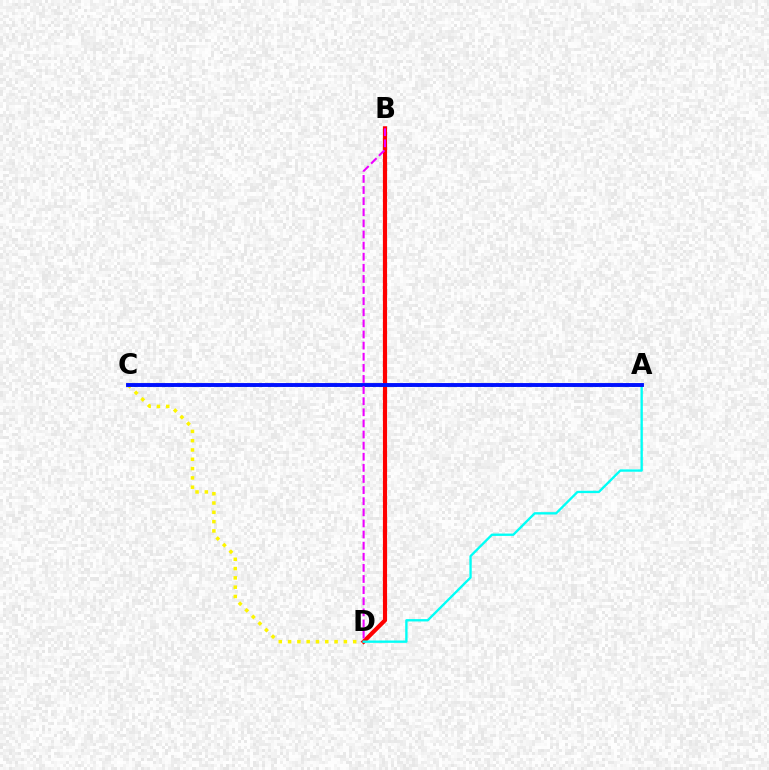{('C', 'D'): [{'color': '#fcf500', 'line_style': 'dotted', 'thickness': 2.53}], ('B', 'D'): [{'color': '#ff0000', 'line_style': 'solid', 'thickness': 2.99}, {'color': '#ee00ff', 'line_style': 'dashed', 'thickness': 1.51}], ('A', 'D'): [{'color': '#00fff6', 'line_style': 'solid', 'thickness': 1.69}], ('A', 'C'): [{'color': '#08ff00', 'line_style': 'dotted', 'thickness': 2.02}, {'color': '#0010ff', 'line_style': 'solid', 'thickness': 2.79}]}